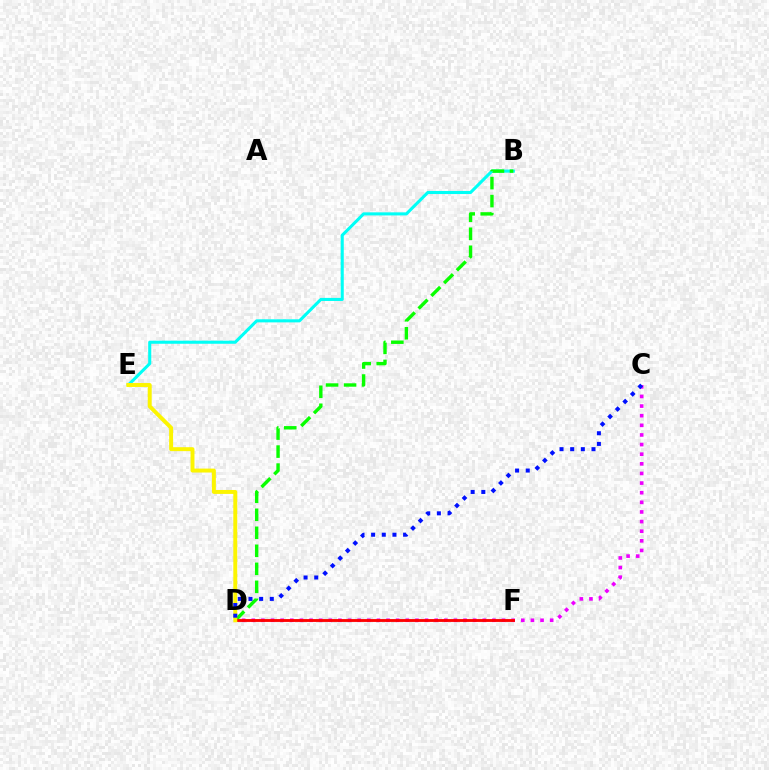{('B', 'E'): [{'color': '#00fff6', 'line_style': 'solid', 'thickness': 2.22}], ('C', 'D'): [{'color': '#ee00ff', 'line_style': 'dotted', 'thickness': 2.62}, {'color': '#0010ff', 'line_style': 'dotted', 'thickness': 2.9}], ('B', 'D'): [{'color': '#08ff00', 'line_style': 'dashed', 'thickness': 2.45}], ('D', 'F'): [{'color': '#ff0000', 'line_style': 'solid', 'thickness': 2.05}], ('D', 'E'): [{'color': '#fcf500', 'line_style': 'solid', 'thickness': 2.84}]}